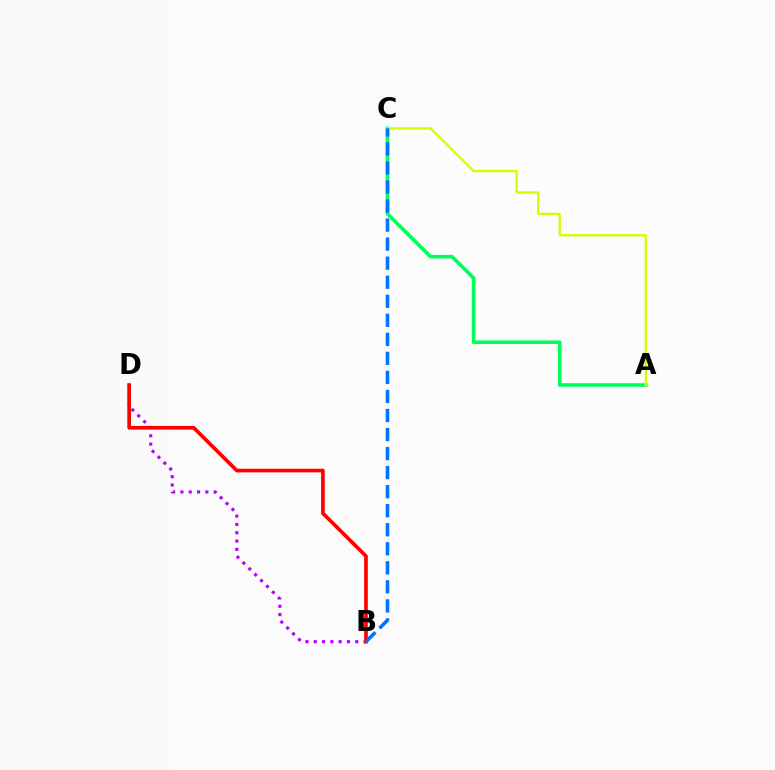{('B', 'D'): [{'color': '#b900ff', 'line_style': 'dotted', 'thickness': 2.26}, {'color': '#ff0000', 'line_style': 'solid', 'thickness': 2.64}], ('A', 'C'): [{'color': '#00ff5c', 'line_style': 'solid', 'thickness': 2.59}, {'color': '#d1ff00', 'line_style': 'solid', 'thickness': 1.66}], ('B', 'C'): [{'color': '#0074ff', 'line_style': 'dashed', 'thickness': 2.59}]}